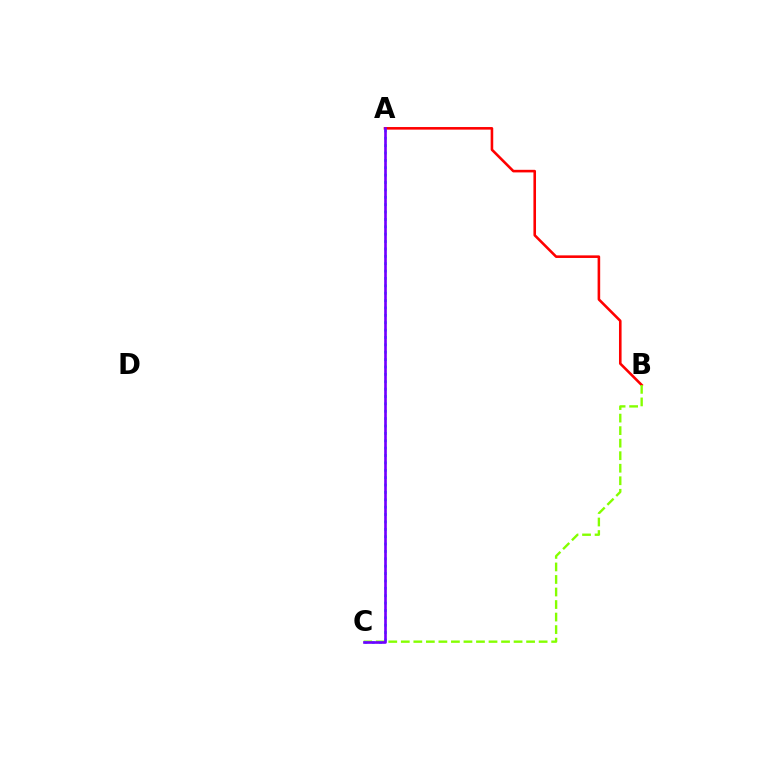{('A', 'B'): [{'color': '#ff0000', 'line_style': 'solid', 'thickness': 1.86}], ('B', 'C'): [{'color': '#84ff00', 'line_style': 'dashed', 'thickness': 1.7}], ('A', 'C'): [{'color': '#00fff6', 'line_style': 'dotted', 'thickness': 2.0}, {'color': '#7200ff', 'line_style': 'solid', 'thickness': 1.91}]}